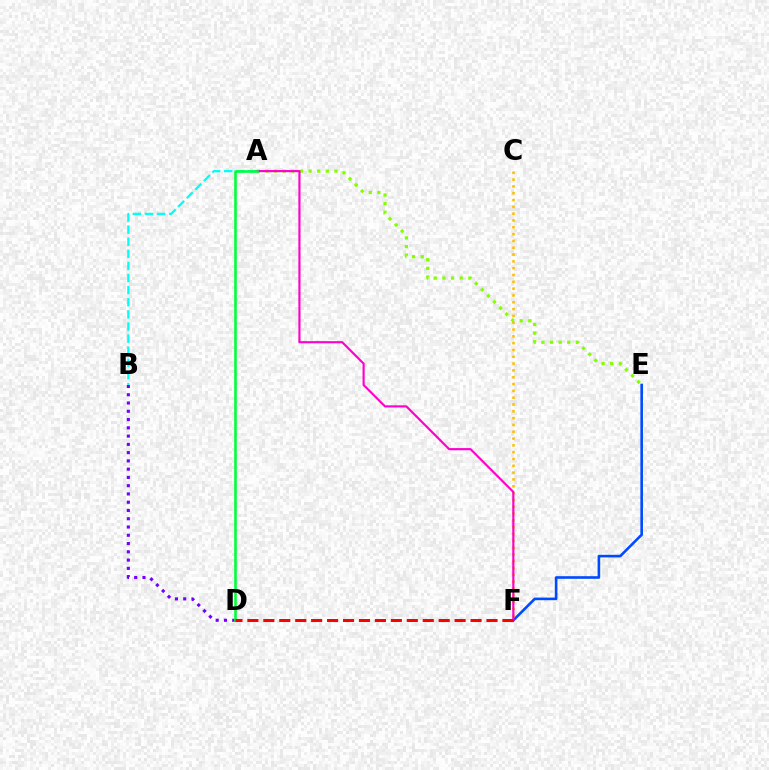{('C', 'F'): [{'color': '#ffbd00', 'line_style': 'dotted', 'thickness': 1.85}], ('E', 'F'): [{'color': '#004bff', 'line_style': 'solid', 'thickness': 1.89}], ('A', 'B'): [{'color': '#00fff6', 'line_style': 'dashed', 'thickness': 1.65}], ('A', 'E'): [{'color': '#84ff00', 'line_style': 'dotted', 'thickness': 2.34}], ('B', 'D'): [{'color': '#7200ff', 'line_style': 'dotted', 'thickness': 2.25}], ('A', 'F'): [{'color': '#ff00cf', 'line_style': 'solid', 'thickness': 1.55}], ('A', 'D'): [{'color': '#00ff39', 'line_style': 'solid', 'thickness': 1.87}], ('D', 'F'): [{'color': '#ff0000', 'line_style': 'dashed', 'thickness': 2.17}]}